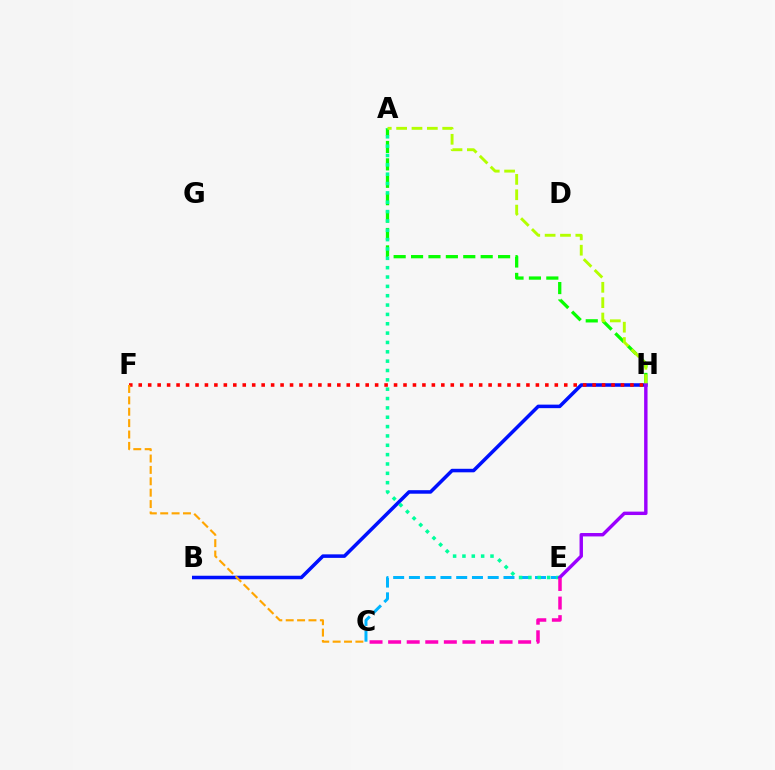{('A', 'H'): [{'color': '#08ff00', 'line_style': 'dashed', 'thickness': 2.36}, {'color': '#b3ff00', 'line_style': 'dashed', 'thickness': 2.09}], ('C', 'E'): [{'color': '#00b5ff', 'line_style': 'dashed', 'thickness': 2.14}, {'color': '#ff00bd', 'line_style': 'dashed', 'thickness': 2.52}], ('B', 'H'): [{'color': '#0010ff', 'line_style': 'solid', 'thickness': 2.54}], ('F', 'H'): [{'color': '#ff0000', 'line_style': 'dotted', 'thickness': 2.57}], ('A', 'E'): [{'color': '#00ff9d', 'line_style': 'dotted', 'thickness': 2.54}], ('C', 'F'): [{'color': '#ffa500', 'line_style': 'dashed', 'thickness': 1.55}], ('E', 'H'): [{'color': '#9b00ff', 'line_style': 'solid', 'thickness': 2.46}]}